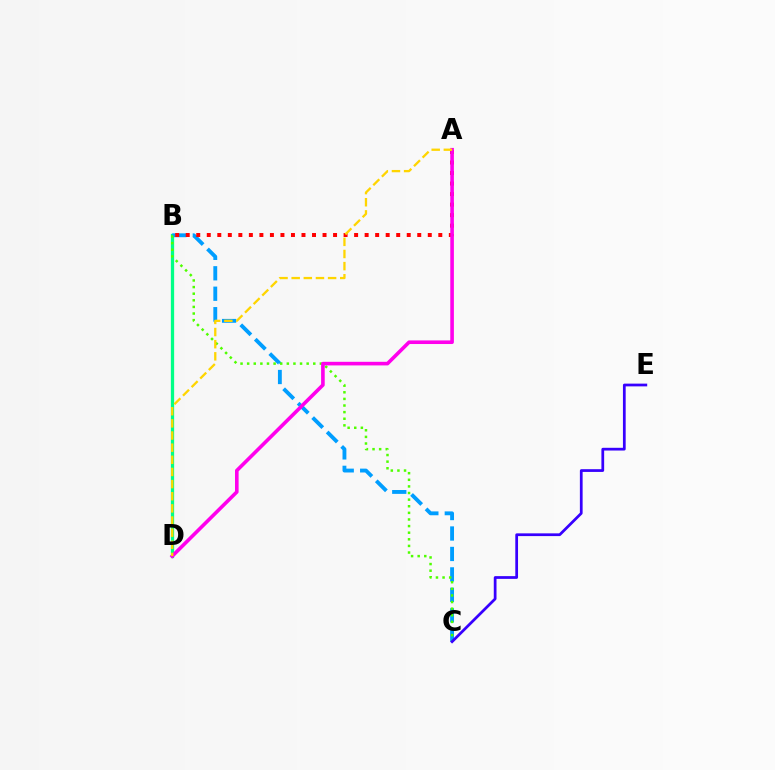{('B', 'D'): [{'color': '#00ff86', 'line_style': 'solid', 'thickness': 2.36}], ('B', 'C'): [{'color': '#009eff', 'line_style': 'dashed', 'thickness': 2.78}, {'color': '#4fff00', 'line_style': 'dotted', 'thickness': 1.8}], ('A', 'B'): [{'color': '#ff0000', 'line_style': 'dotted', 'thickness': 2.86}], ('A', 'D'): [{'color': '#ff00ed', 'line_style': 'solid', 'thickness': 2.6}, {'color': '#ffd500', 'line_style': 'dashed', 'thickness': 1.65}], ('C', 'E'): [{'color': '#3700ff', 'line_style': 'solid', 'thickness': 1.97}]}